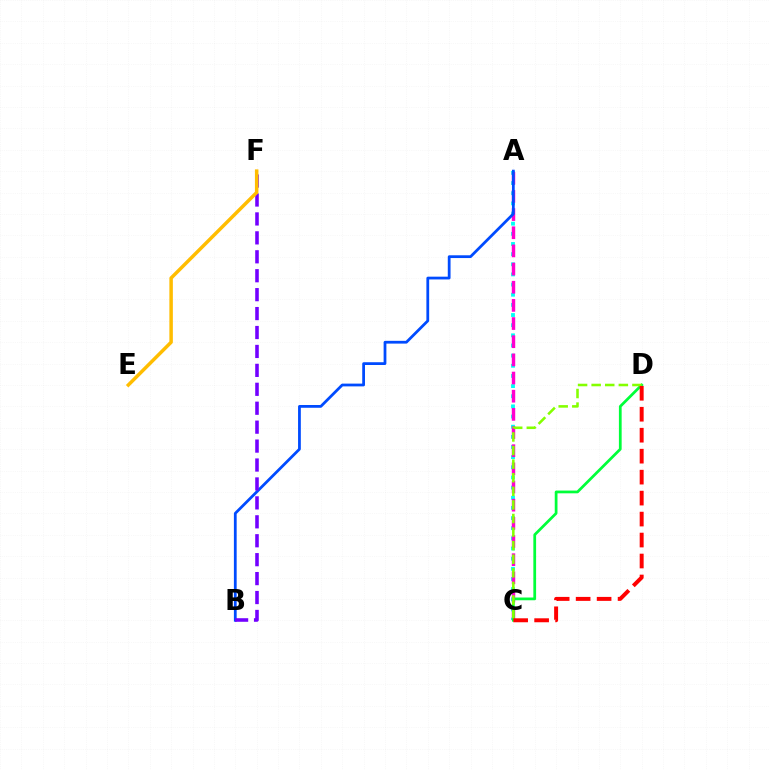{('A', 'C'): [{'color': '#00fff6', 'line_style': 'dotted', 'thickness': 2.76}, {'color': '#ff00cf', 'line_style': 'dashed', 'thickness': 2.47}], ('C', 'D'): [{'color': '#00ff39', 'line_style': 'solid', 'thickness': 1.98}, {'color': '#84ff00', 'line_style': 'dashed', 'thickness': 1.85}, {'color': '#ff0000', 'line_style': 'dashed', 'thickness': 2.85}], ('A', 'B'): [{'color': '#004bff', 'line_style': 'solid', 'thickness': 1.99}], ('B', 'F'): [{'color': '#7200ff', 'line_style': 'dashed', 'thickness': 2.57}], ('E', 'F'): [{'color': '#ffbd00', 'line_style': 'solid', 'thickness': 2.51}]}